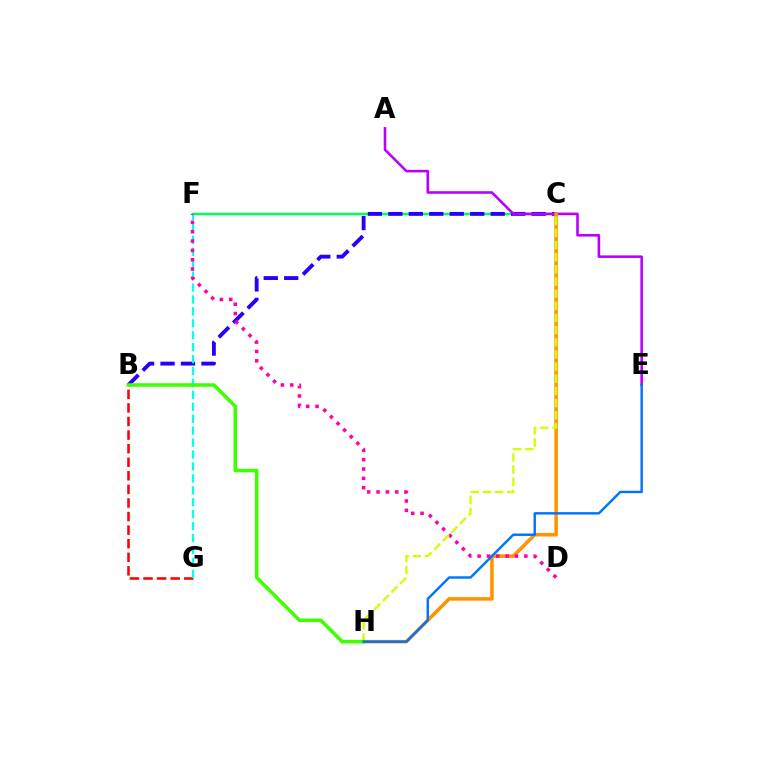{('C', 'F'): [{'color': '#00ff5c', 'line_style': 'solid', 'thickness': 1.78}], ('B', 'C'): [{'color': '#2500ff', 'line_style': 'dashed', 'thickness': 2.78}], ('A', 'E'): [{'color': '#b900ff', 'line_style': 'solid', 'thickness': 1.86}], ('B', 'G'): [{'color': '#ff0000', 'line_style': 'dashed', 'thickness': 1.84}], ('F', 'G'): [{'color': '#00fff6', 'line_style': 'dashed', 'thickness': 1.62}], ('C', 'H'): [{'color': '#ff9400', 'line_style': 'solid', 'thickness': 2.56}, {'color': '#d1ff00', 'line_style': 'dashed', 'thickness': 1.65}], ('D', 'F'): [{'color': '#ff00ac', 'line_style': 'dotted', 'thickness': 2.54}], ('B', 'H'): [{'color': '#3dff00', 'line_style': 'solid', 'thickness': 2.55}], ('E', 'H'): [{'color': '#0074ff', 'line_style': 'solid', 'thickness': 1.75}]}